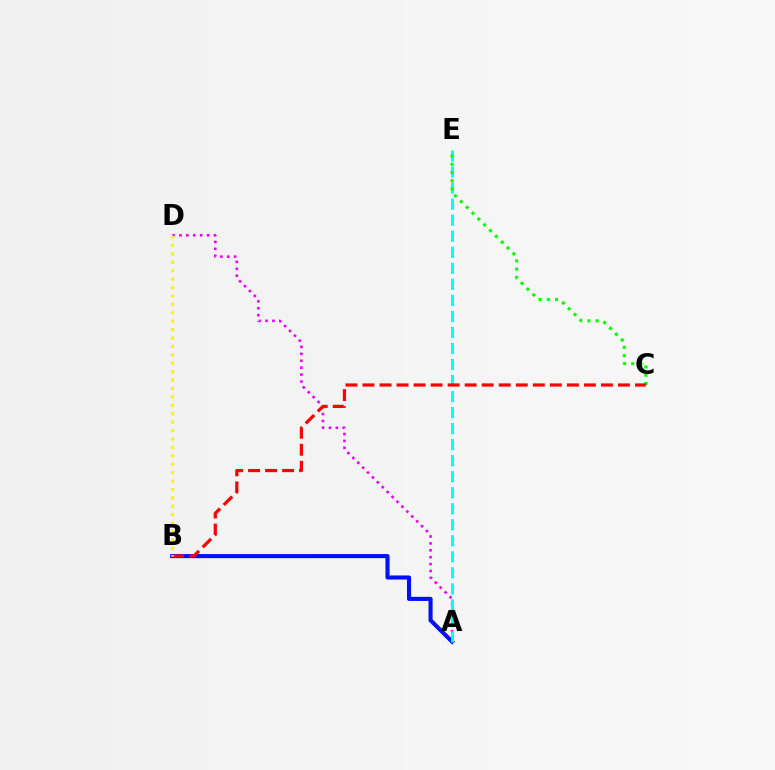{('A', 'D'): [{'color': '#ee00ff', 'line_style': 'dotted', 'thickness': 1.88}], ('A', 'B'): [{'color': '#0010ff', 'line_style': 'solid', 'thickness': 2.95}], ('A', 'E'): [{'color': '#00fff6', 'line_style': 'dashed', 'thickness': 2.18}], ('C', 'E'): [{'color': '#08ff00', 'line_style': 'dotted', 'thickness': 2.24}], ('B', 'C'): [{'color': '#ff0000', 'line_style': 'dashed', 'thickness': 2.31}], ('B', 'D'): [{'color': '#fcf500', 'line_style': 'dotted', 'thickness': 2.29}]}